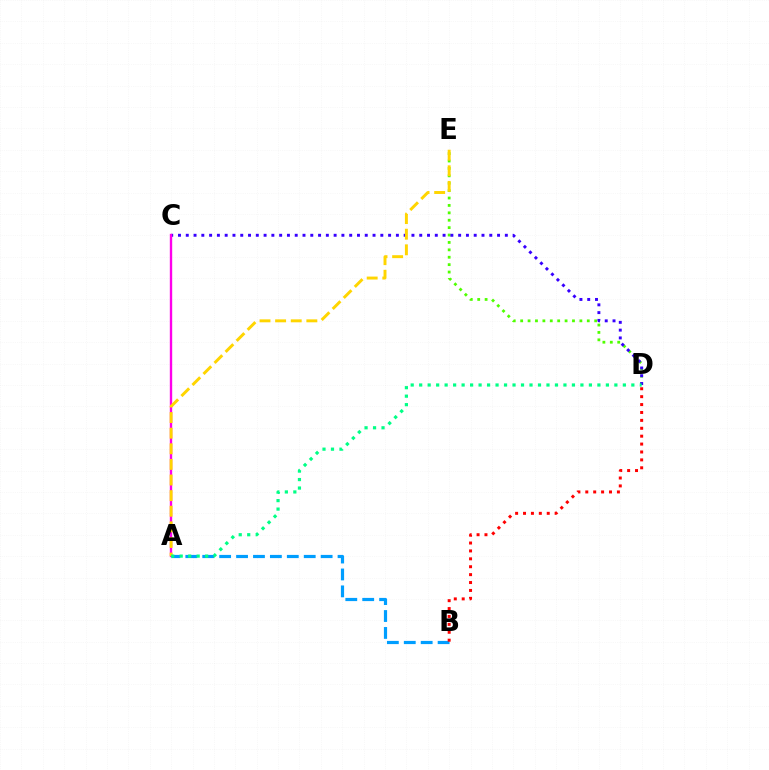{('A', 'B'): [{'color': '#009eff', 'line_style': 'dashed', 'thickness': 2.3}], ('D', 'E'): [{'color': '#4fff00', 'line_style': 'dotted', 'thickness': 2.01}], ('C', 'D'): [{'color': '#3700ff', 'line_style': 'dotted', 'thickness': 2.11}], ('A', 'C'): [{'color': '#ff00ed', 'line_style': 'solid', 'thickness': 1.71}], ('B', 'D'): [{'color': '#ff0000', 'line_style': 'dotted', 'thickness': 2.15}], ('A', 'E'): [{'color': '#ffd500', 'line_style': 'dashed', 'thickness': 2.12}], ('A', 'D'): [{'color': '#00ff86', 'line_style': 'dotted', 'thickness': 2.31}]}